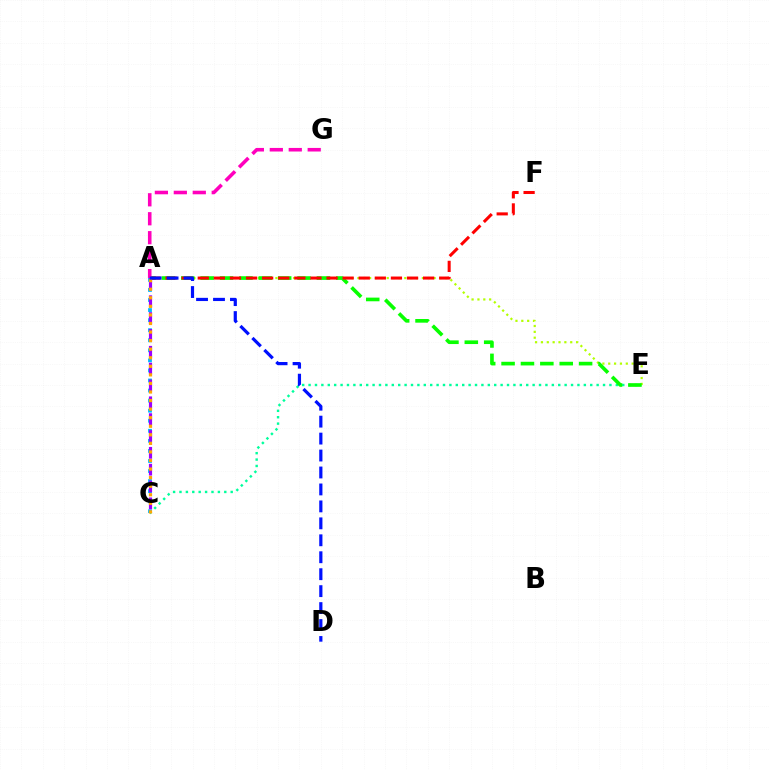{('C', 'E'): [{'color': '#00ff9d', 'line_style': 'dotted', 'thickness': 1.74}], ('A', 'E'): [{'color': '#b3ff00', 'line_style': 'dotted', 'thickness': 1.59}, {'color': '#08ff00', 'line_style': 'dashed', 'thickness': 2.63}], ('A', 'F'): [{'color': '#ff0000', 'line_style': 'dashed', 'thickness': 2.19}], ('A', 'C'): [{'color': '#00b5ff', 'line_style': 'dotted', 'thickness': 2.73}, {'color': '#9b00ff', 'line_style': 'dashed', 'thickness': 2.29}, {'color': '#ffa500', 'line_style': 'dotted', 'thickness': 2.33}], ('A', 'G'): [{'color': '#ff00bd', 'line_style': 'dashed', 'thickness': 2.57}], ('A', 'D'): [{'color': '#0010ff', 'line_style': 'dashed', 'thickness': 2.3}]}